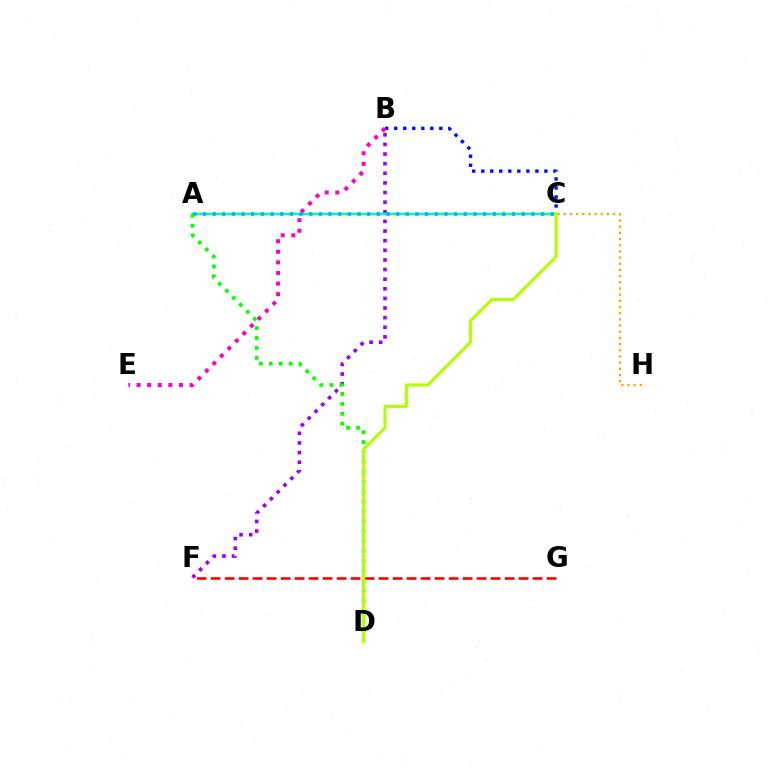{('B', 'C'): [{'color': '#0010ff', 'line_style': 'dotted', 'thickness': 2.45}], ('B', 'F'): [{'color': '#9b00ff', 'line_style': 'dotted', 'thickness': 2.61}], ('C', 'H'): [{'color': '#ffa500', 'line_style': 'dotted', 'thickness': 1.68}], ('B', 'E'): [{'color': '#ff00bd', 'line_style': 'dotted', 'thickness': 2.88}], ('A', 'C'): [{'color': '#00ff9d', 'line_style': 'solid', 'thickness': 1.66}, {'color': '#00b5ff', 'line_style': 'dotted', 'thickness': 2.62}], ('F', 'G'): [{'color': '#ff0000', 'line_style': 'dashed', 'thickness': 1.9}], ('A', 'D'): [{'color': '#08ff00', 'line_style': 'dotted', 'thickness': 2.7}], ('C', 'D'): [{'color': '#b3ff00', 'line_style': 'solid', 'thickness': 2.24}]}